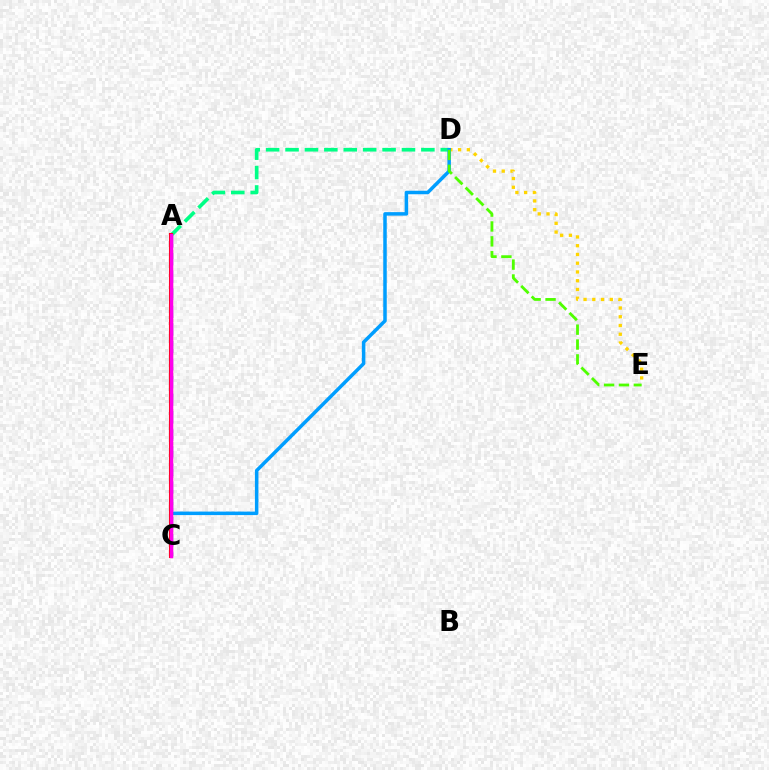{('A', 'D'): [{'color': '#00ff86', 'line_style': 'dashed', 'thickness': 2.64}], ('A', 'C'): [{'color': '#3700ff', 'line_style': 'dashed', 'thickness': 2.39}, {'color': '#ff0000', 'line_style': 'solid', 'thickness': 2.96}, {'color': '#ff00ed', 'line_style': 'solid', 'thickness': 2.47}], ('D', 'E'): [{'color': '#ffd500', 'line_style': 'dotted', 'thickness': 2.38}, {'color': '#4fff00', 'line_style': 'dashed', 'thickness': 2.02}], ('C', 'D'): [{'color': '#009eff', 'line_style': 'solid', 'thickness': 2.52}]}